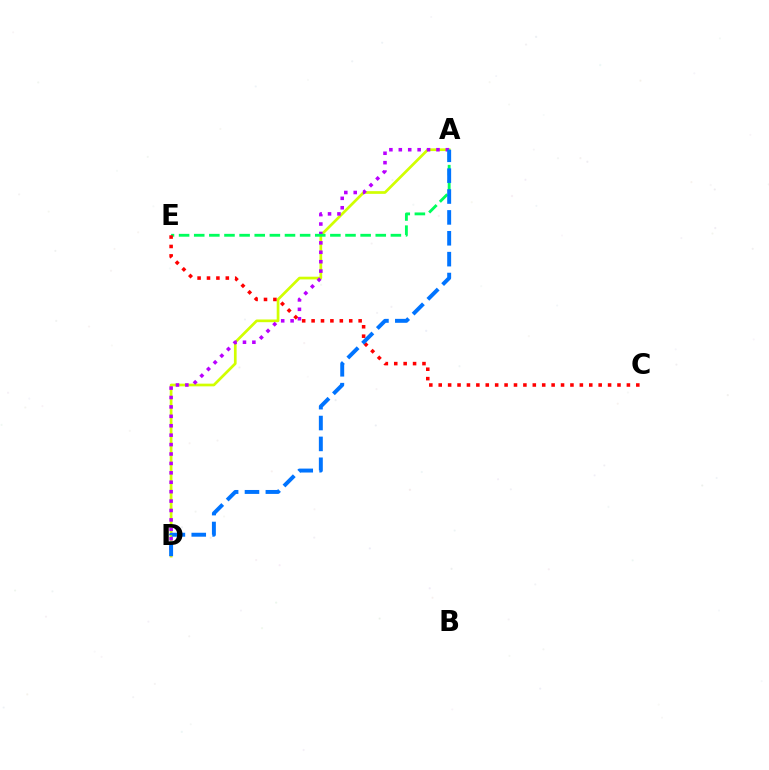{('A', 'D'): [{'color': '#d1ff00', 'line_style': 'solid', 'thickness': 1.95}, {'color': '#b900ff', 'line_style': 'dotted', 'thickness': 2.56}, {'color': '#0074ff', 'line_style': 'dashed', 'thickness': 2.84}], ('A', 'E'): [{'color': '#00ff5c', 'line_style': 'dashed', 'thickness': 2.06}], ('C', 'E'): [{'color': '#ff0000', 'line_style': 'dotted', 'thickness': 2.56}]}